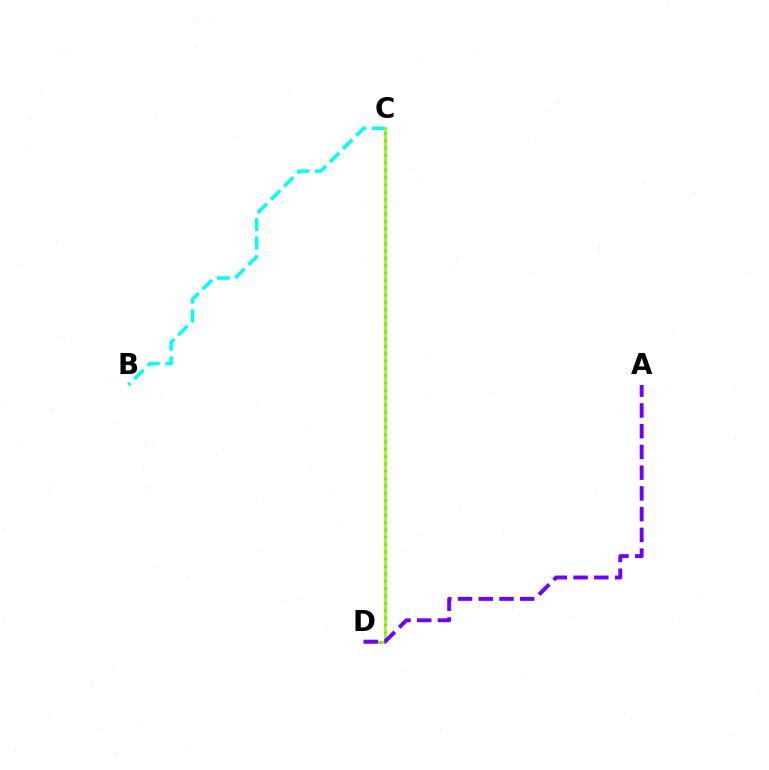{('C', 'D'): [{'color': '#ff0000', 'line_style': 'dotted', 'thickness': 1.99}, {'color': '#84ff00', 'line_style': 'solid', 'thickness': 1.83}], ('B', 'C'): [{'color': '#00fff6', 'line_style': 'dashed', 'thickness': 2.53}], ('A', 'D'): [{'color': '#7200ff', 'line_style': 'dashed', 'thickness': 2.82}]}